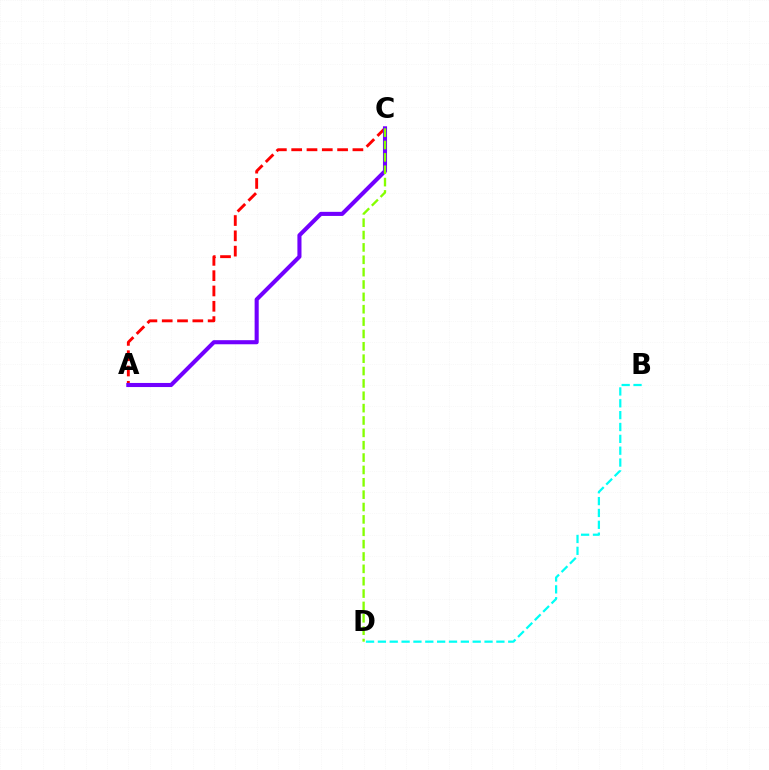{('B', 'D'): [{'color': '#00fff6', 'line_style': 'dashed', 'thickness': 1.61}], ('A', 'C'): [{'color': '#ff0000', 'line_style': 'dashed', 'thickness': 2.08}, {'color': '#7200ff', 'line_style': 'solid', 'thickness': 2.94}], ('C', 'D'): [{'color': '#84ff00', 'line_style': 'dashed', 'thickness': 1.68}]}